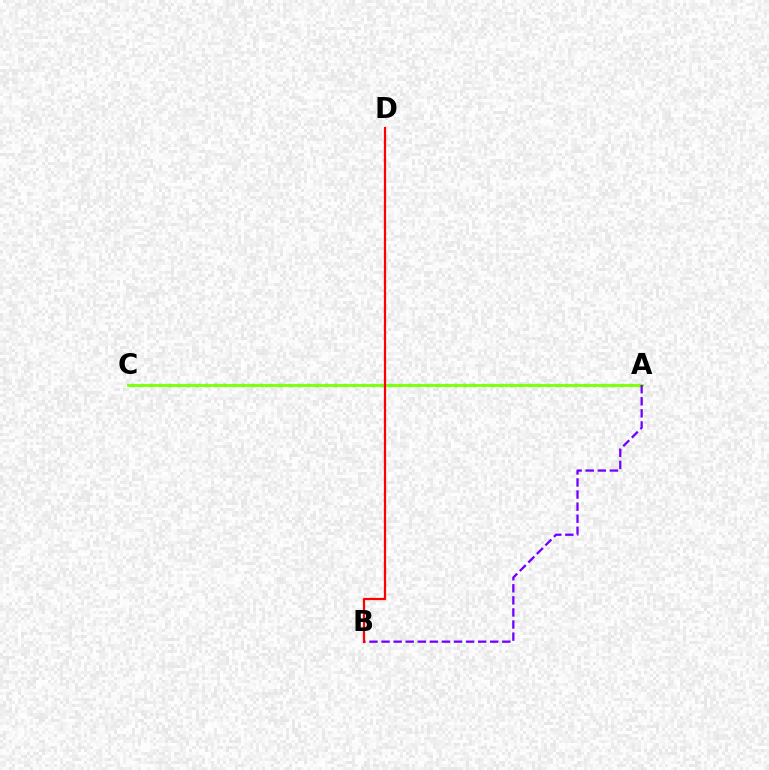{('A', 'C'): [{'color': '#00fff6', 'line_style': 'dotted', 'thickness': 2.51}, {'color': '#84ff00', 'line_style': 'solid', 'thickness': 2.05}], ('A', 'B'): [{'color': '#7200ff', 'line_style': 'dashed', 'thickness': 1.64}], ('B', 'D'): [{'color': '#ff0000', 'line_style': 'solid', 'thickness': 1.61}]}